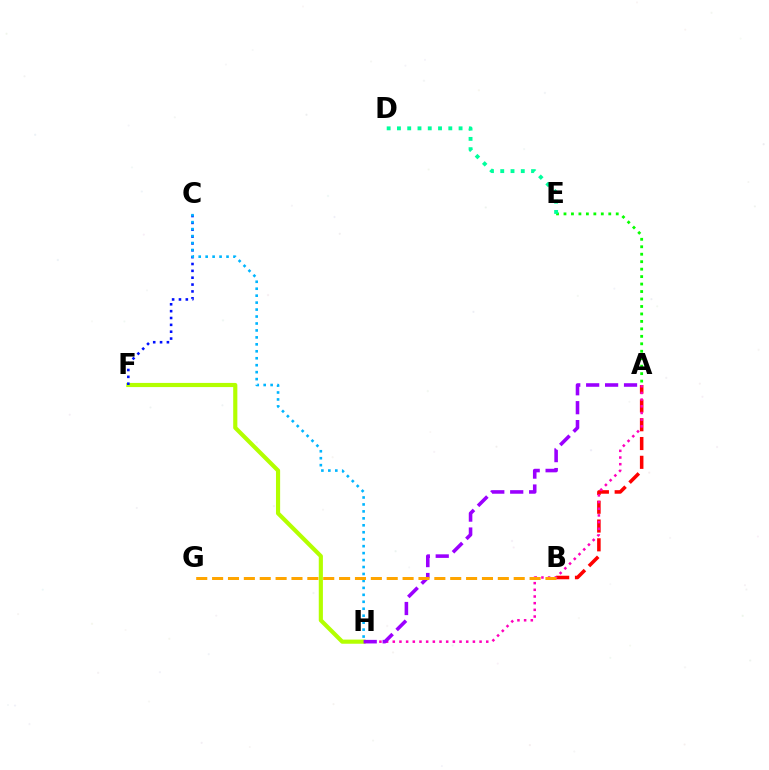{('F', 'H'): [{'color': '#b3ff00', 'line_style': 'solid', 'thickness': 2.99}], ('C', 'F'): [{'color': '#0010ff', 'line_style': 'dotted', 'thickness': 1.86}], ('A', 'B'): [{'color': '#ff0000', 'line_style': 'dashed', 'thickness': 2.55}], ('A', 'H'): [{'color': '#ff00bd', 'line_style': 'dotted', 'thickness': 1.81}, {'color': '#9b00ff', 'line_style': 'dashed', 'thickness': 2.57}], ('C', 'H'): [{'color': '#00b5ff', 'line_style': 'dotted', 'thickness': 1.89}], ('A', 'E'): [{'color': '#08ff00', 'line_style': 'dotted', 'thickness': 2.03}], ('D', 'E'): [{'color': '#00ff9d', 'line_style': 'dotted', 'thickness': 2.79}], ('B', 'G'): [{'color': '#ffa500', 'line_style': 'dashed', 'thickness': 2.16}]}